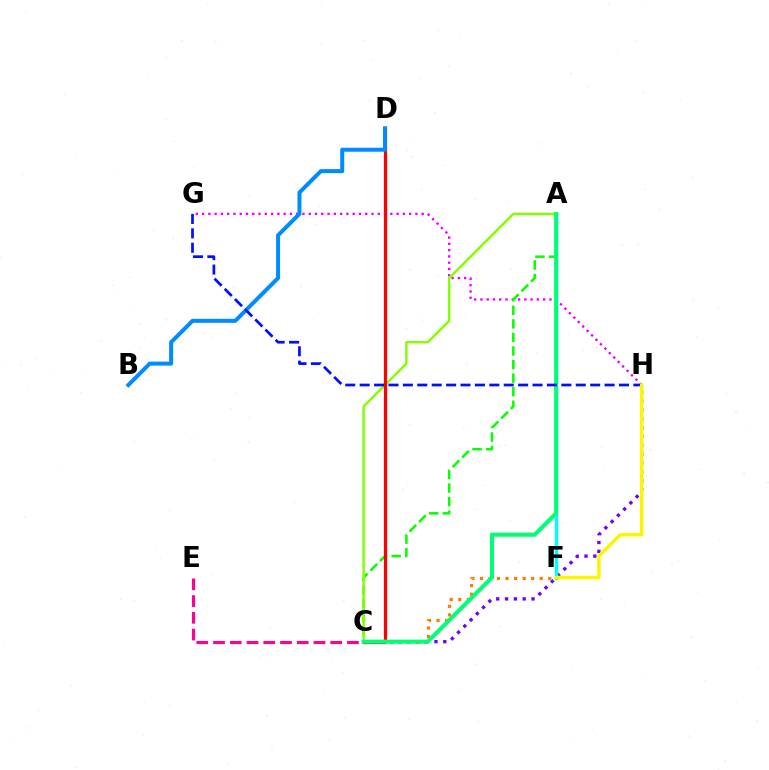{('C', 'H'): [{'color': '#7200ff', 'line_style': 'dotted', 'thickness': 2.4}], ('G', 'H'): [{'color': '#ee00ff', 'line_style': 'dotted', 'thickness': 1.7}, {'color': '#0010ff', 'line_style': 'dashed', 'thickness': 1.96}], ('C', 'F'): [{'color': '#ff7c00', 'line_style': 'dotted', 'thickness': 2.32}], ('A', 'C'): [{'color': '#08ff00', 'line_style': 'dashed', 'thickness': 1.84}, {'color': '#84ff00', 'line_style': 'solid', 'thickness': 1.76}, {'color': '#00ff74', 'line_style': 'solid', 'thickness': 2.93}], ('A', 'F'): [{'color': '#00fff6', 'line_style': 'solid', 'thickness': 2.45}], ('C', 'D'): [{'color': '#ff0000', 'line_style': 'solid', 'thickness': 2.31}], ('B', 'D'): [{'color': '#008cff', 'line_style': 'solid', 'thickness': 2.88}], ('C', 'E'): [{'color': '#ff0094', 'line_style': 'dashed', 'thickness': 2.27}], ('F', 'H'): [{'color': '#fcf500', 'line_style': 'solid', 'thickness': 2.51}]}